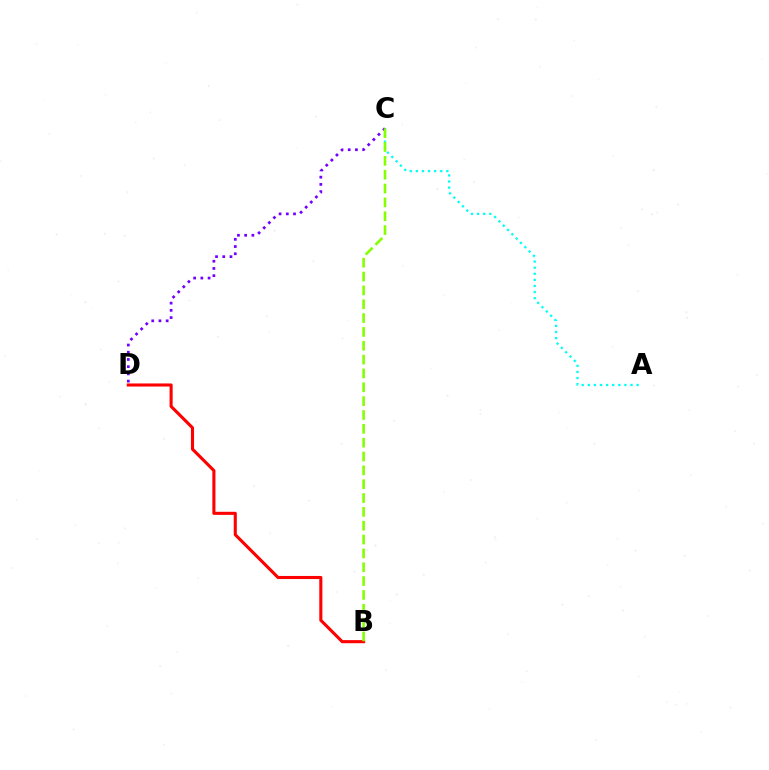{('B', 'D'): [{'color': '#ff0000', 'line_style': 'solid', 'thickness': 2.22}], ('A', 'C'): [{'color': '#00fff6', 'line_style': 'dotted', 'thickness': 1.66}], ('C', 'D'): [{'color': '#7200ff', 'line_style': 'dotted', 'thickness': 1.96}], ('B', 'C'): [{'color': '#84ff00', 'line_style': 'dashed', 'thickness': 1.88}]}